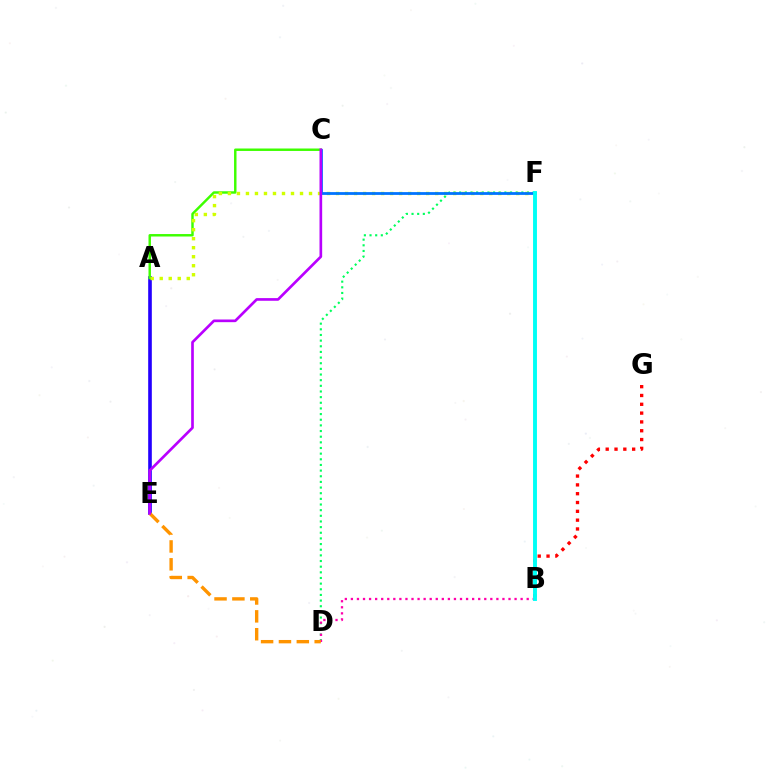{('A', 'E'): [{'color': '#2500ff', 'line_style': 'solid', 'thickness': 2.61}], ('D', 'F'): [{'color': '#00ff5c', 'line_style': 'dotted', 'thickness': 1.54}], ('B', 'D'): [{'color': '#ff00ac', 'line_style': 'dotted', 'thickness': 1.65}], ('A', 'C'): [{'color': '#3dff00', 'line_style': 'solid', 'thickness': 1.77}], ('B', 'G'): [{'color': '#ff0000', 'line_style': 'dotted', 'thickness': 2.4}], ('A', 'F'): [{'color': '#d1ff00', 'line_style': 'dotted', 'thickness': 2.45}], ('C', 'F'): [{'color': '#0074ff', 'line_style': 'solid', 'thickness': 2.01}], ('D', 'E'): [{'color': '#ff9400', 'line_style': 'dashed', 'thickness': 2.43}], ('C', 'E'): [{'color': '#b900ff', 'line_style': 'solid', 'thickness': 1.92}], ('B', 'F'): [{'color': '#00fff6', 'line_style': 'solid', 'thickness': 2.81}]}